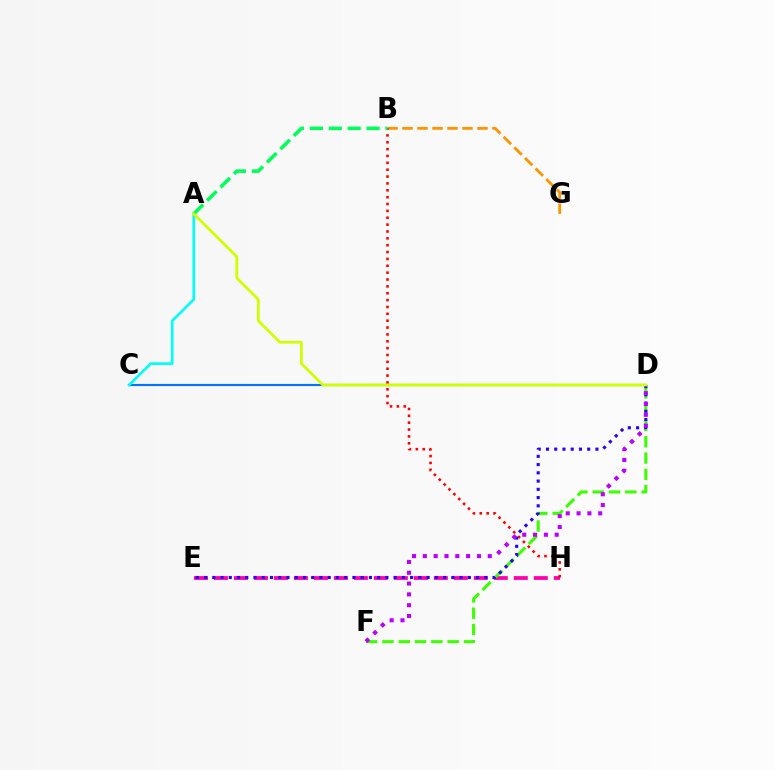{('E', 'H'): [{'color': '#ff00ac', 'line_style': 'dashed', 'thickness': 2.72}], ('B', 'G'): [{'color': '#ff9400', 'line_style': 'dashed', 'thickness': 2.04}], ('C', 'D'): [{'color': '#0074ff', 'line_style': 'solid', 'thickness': 1.53}], ('A', 'C'): [{'color': '#00fff6', 'line_style': 'solid', 'thickness': 1.93}], ('B', 'H'): [{'color': '#ff0000', 'line_style': 'dotted', 'thickness': 1.86}], ('D', 'F'): [{'color': '#3dff00', 'line_style': 'dashed', 'thickness': 2.21}, {'color': '#b900ff', 'line_style': 'dotted', 'thickness': 2.94}], ('D', 'E'): [{'color': '#2500ff', 'line_style': 'dotted', 'thickness': 2.24}], ('A', 'B'): [{'color': '#00ff5c', 'line_style': 'dashed', 'thickness': 2.57}], ('A', 'D'): [{'color': '#d1ff00', 'line_style': 'solid', 'thickness': 1.99}]}